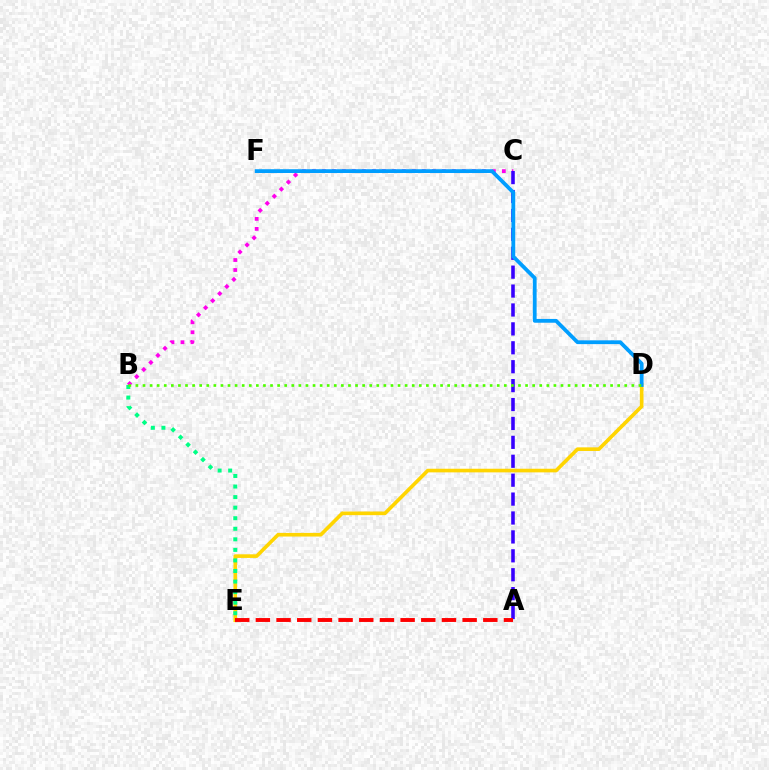{('D', 'E'): [{'color': '#ffd500', 'line_style': 'solid', 'thickness': 2.61}], ('B', 'E'): [{'color': '#00ff86', 'line_style': 'dotted', 'thickness': 2.87}], ('B', 'C'): [{'color': '#ff00ed', 'line_style': 'dotted', 'thickness': 2.72}], ('A', 'C'): [{'color': '#3700ff', 'line_style': 'dashed', 'thickness': 2.57}], ('D', 'F'): [{'color': '#009eff', 'line_style': 'solid', 'thickness': 2.73}], ('B', 'D'): [{'color': '#4fff00', 'line_style': 'dotted', 'thickness': 1.92}], ('A', 'E'): [{'color': '#ff0000', 'line_style': 'dashed', 'thickness': 2.81}]}